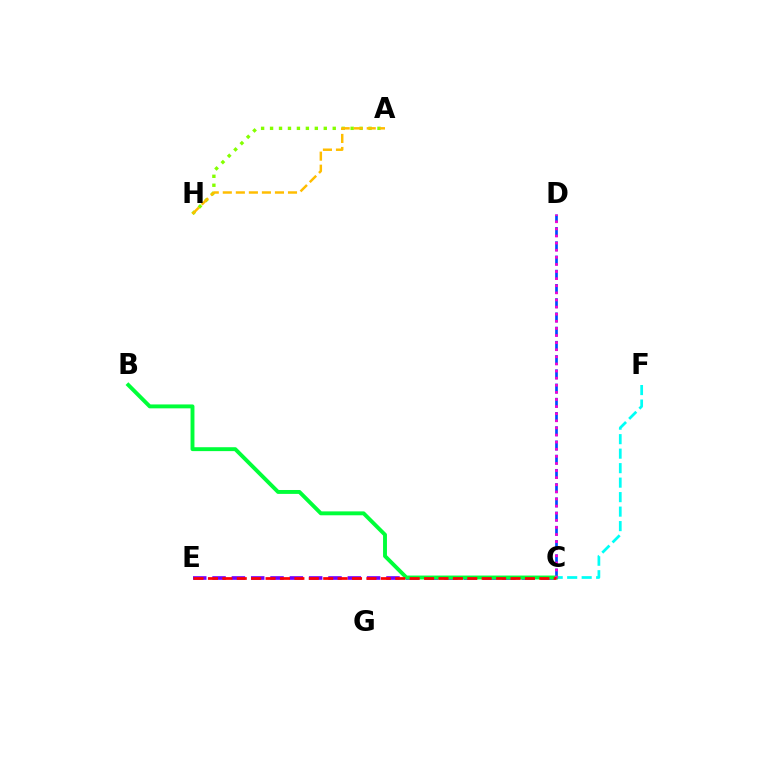{('A', 'H'): [{'color': '#84ff00', 'line_style': 'dotted', 'thickness': 2.43}, {'color': '#ffbd00', 'line_style': 'dashed', 'thickness': 1.77}], ('C', 'D'): [{'color': '#004bff', 'line_style': 'dashed', 'thickness': 1.93}, {'color': '#ff00cf', 'line_style': 'dotted', 'thickness': 1.93}], ('C', 'F'): [{'color': '#00fff6', 'line_style': 'dashed', 'thickness': 1.97}], ('C', 'E'): [{'color': '#7200ff', 'line_style': 'dashed', 'thickness': 2.62}, {'color': '#ff0000', 'line_style': 'dashed', 'thickness': 1.96}], ('B', 'C'): [{'color': '#00ff39', 'line_style': 'solid', 'thickness': 2.81}]}